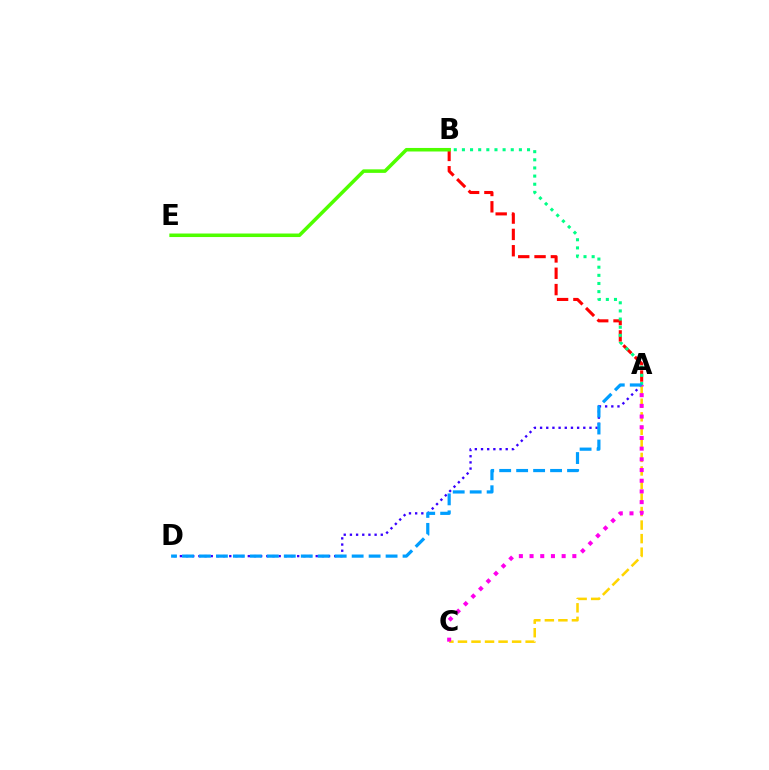{('A', 'B'): [{'color': '#ff0000', 'line_style': 'dashed', 'thickness': 2.22}, {'color': '#00ff86', 'line_style': 'dotted', 'thickness': 2.21}], ('A', 'D'): [{'color': '#3700ff', 'line_style': 'dotted', 'thickness': 1.68}, {'color': '#009eff', 'line_style': 'dashed', 'thickness': 2.3}], ('B', 'E'): [{'color': '#4fff00', 'line_style': 'solid', 'thickness': 2.54}], ('A', 'C'): [{'color': '#ffd500', 'line_style': 'dashed', 'thickness': 1.84}, {'color': '#ff00ed', 'line_style': 'dotted', 'thickness': 2.91}]}